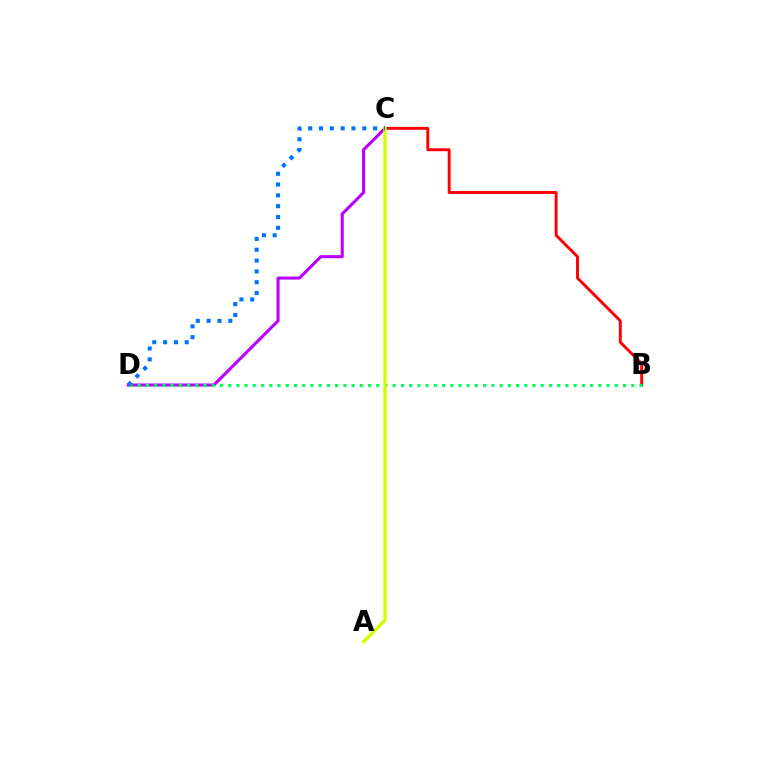{('C', 'D'): [{'color': '#b900ff', 'line_style': 'solid', 'thickness': 2.2}, {'color': '#0074ff', 'line_style': 'dotted', 'thickness': 2.94}], ('B', 'C'): [{'color': '#ff0000', 'line_style': 'solid', 'thickness': 2.09}], ('B', 'D'): [{'color': '#00ff5c', 'line_style': 'dotted', 'thickness': 2.23}], ('A', 'C'): [{'color': '#d1ff00', 'line_style': 'solid', 'thickness': 2.43}]}